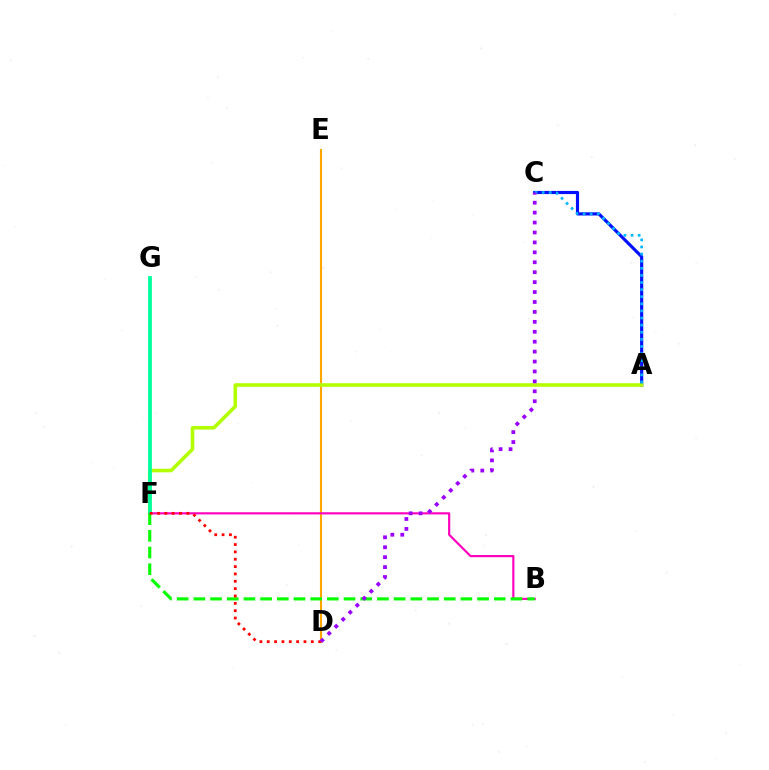{('D', 'E'): [{'color': '#ffa500', 'line_style': 'solid', 'thickness': 1.52}], ('A', 'C'): [{'color': '#0010ff', 'line_style': 'solid', 'thickness': 2.28}, {'color': '#00b5ff', 'line_style': 'dotted', 'thickness': 1.93}], ('B', 'F'): [{'color': '#ff00bd', 'line_style': 'solid', 'thickness': 1.56}, {'color': '#08ff00', 'line_style': 'dashed', 'thickness': 2.27}], ('A', 'F'): [{'color': '#b3ff00', 'line_style': 'solid', 'thickness': 2.58}], ('F', 'G'): [{'color': '#00ff9d', 'line_style': 'solid', 'thickness': 2.72}], ('D', 'F'): [{'color': '#ff0000', 'line_style': 'dotted', 'thickness': 2.0}], ('C', 'D'): [{'color': '#9b00ff', 'line_style': 'dotted', 'thickness': 2.7}]}